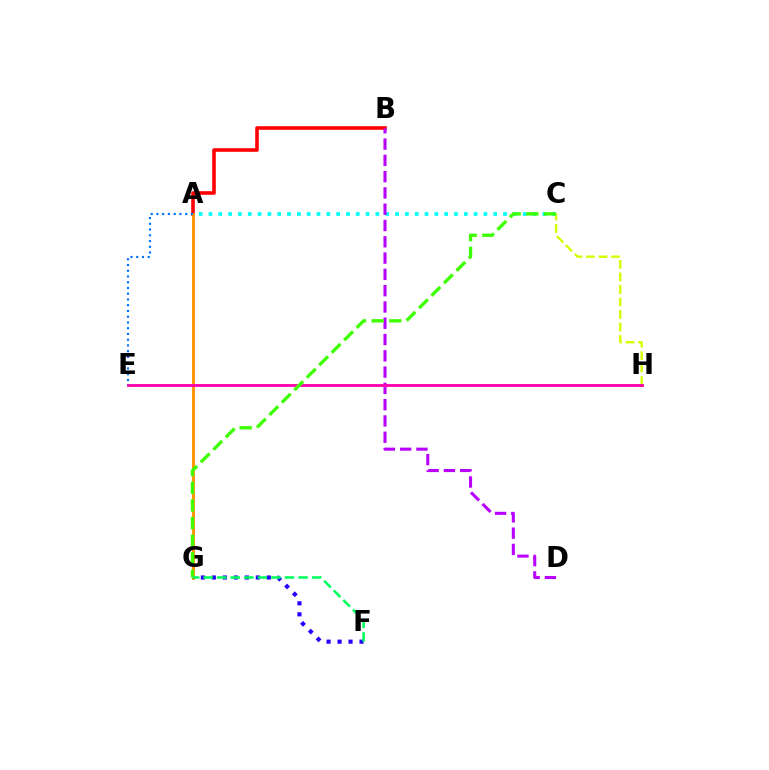{('A', 'B'): [{'color': '#ff0000', 'line_style': 'solid', 'thickness': 2.58}], ('C', 'H'): [{'color': '#d1ff00', 'line_style': 'dashed', 'thickness': 1.7}], ('F', 'G'): [{'color': '#2500ff', 'line_style': 'dotted', 'thickness': 2.99}, {'color': '#00ff5c', 'line_style': 'dashed', 'thickness': 1.84}], ('A', 'G'): [{'color': '#ff9400', 'line_style': 'solid', 'thickness': 2.08}], ('A', 'C'): [{'color': '#00fff6', 'line_style': 'dotted', 'thickness': 2.67}], ('B', 'D'): [{'color': '#b900ff', 'line_style': 'dashed', 'thickness': 2.21}], ('E', 'H'): [{'color': '#ff00ac', 'line_style': 'solid', 'thickness': 2.05}], ('C', 'G'): [{'color': '#3dff00', 'line_style': 'dashed', 'thickness': 2.39}], ('A', 'E'): [{'color': '#0074ff', 'line_style': 'dotted', 'thickness': 1.56}]}